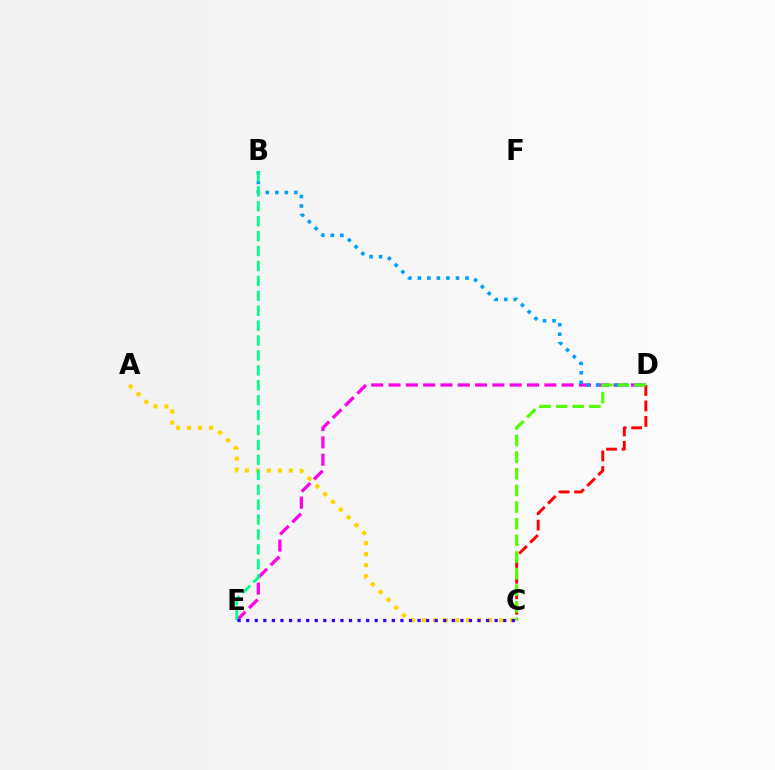{('D', 'E'): [{'color': '#ff00ed', 'line_style': 'dashed', 'thickness': 2.35}], ('A', 'C'): [{'color': '#ffd500', 'line_style': 'dotted', 'thickness': 2.99}], ('B', 'D'): [{'color': '#009eff', 'line_style': 'dotted', 'thickness': 2.59}], ('B', 'E'): [{'color': '#00ff86', 'line_style': 'dashed', 'thickness': 2.03}], ('C', 'E'): [{'color': '#3700ff', 'line_style': 'dotted', 'thickness': 2.33}], ('C', 'D'): [{'color': '#ff0000', 'line_style': 'dashed', 'thickness': 2.11}, {'color': '#4fff00', 'line_style': 'dashed', 'thickness': 2.26}]}